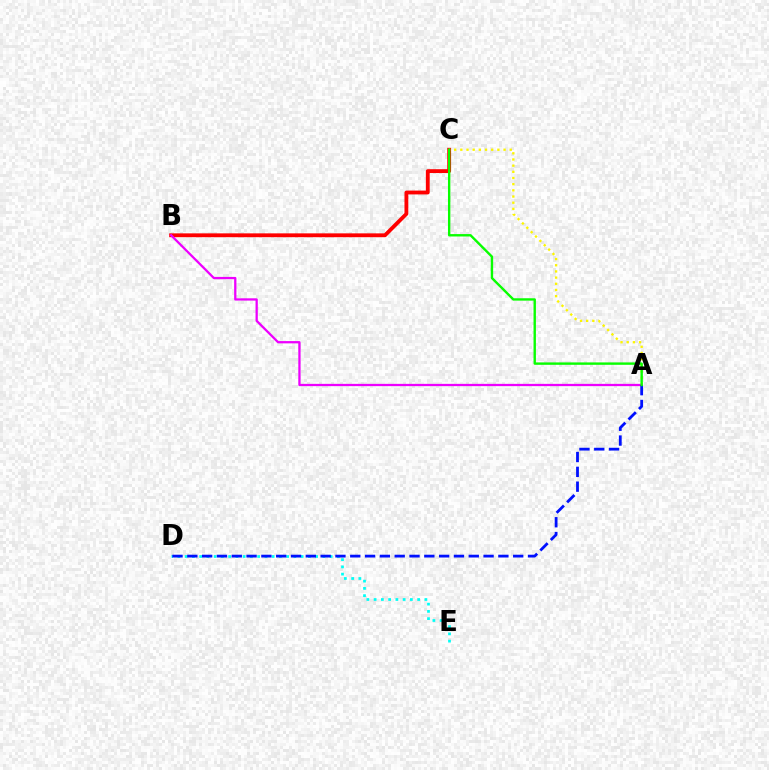{('B', 'C'): [{'color': '#ff0000', 'line_style': 'solid', 'thickness': 2.76}], ('A', 'C'): [{'color': '#fcf500', 'line_style': 'dotted', 'thickness': 1.68}, {'color': '#08ff00', 'line_style': 'solid', 'thickness': 1.72}], ('D', 'E'): [{'color': '#00fff6', 'line_style': 'dotted', 'thickness': 1.97}], ('A', 'B'): [{'color': '#ee00ff', 'line_style': 'solid', 'thickness': 1.64}], ('A', 'D'): [{'color': '#0010ff', 'line_style': 'dashed', 'thickness': 2.01}]}